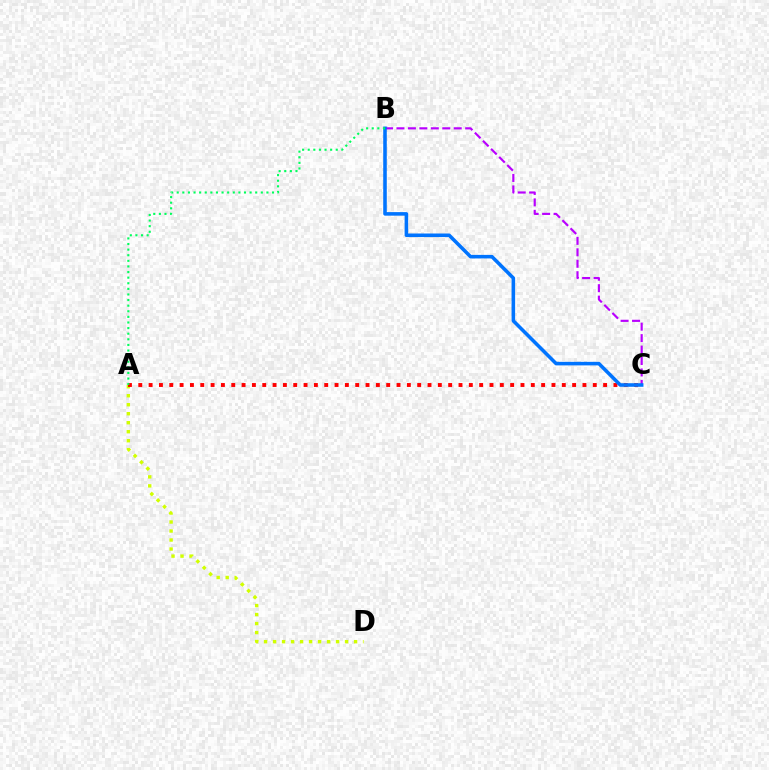{('A', 'D'): [{'color': '#d1ff00', 'line_style': 'dotted', 'thickness': 2.45}], ('A', 'C'): [{'color': '#ff0000', 'line_style': 'dotted', 'thickness': 2.81}], ('B', 'C'): [{'color': '#b900ff', 'line_style': 'dashed', 'thickness': 1.56}, {'color': '#0074ff', 'line_style': 'solid', 'thickness': 2.56}], ('A', 'B'): [{'color': '#00ff5c', 'line_style': 'dotted', 'thickness': 1.52}]}